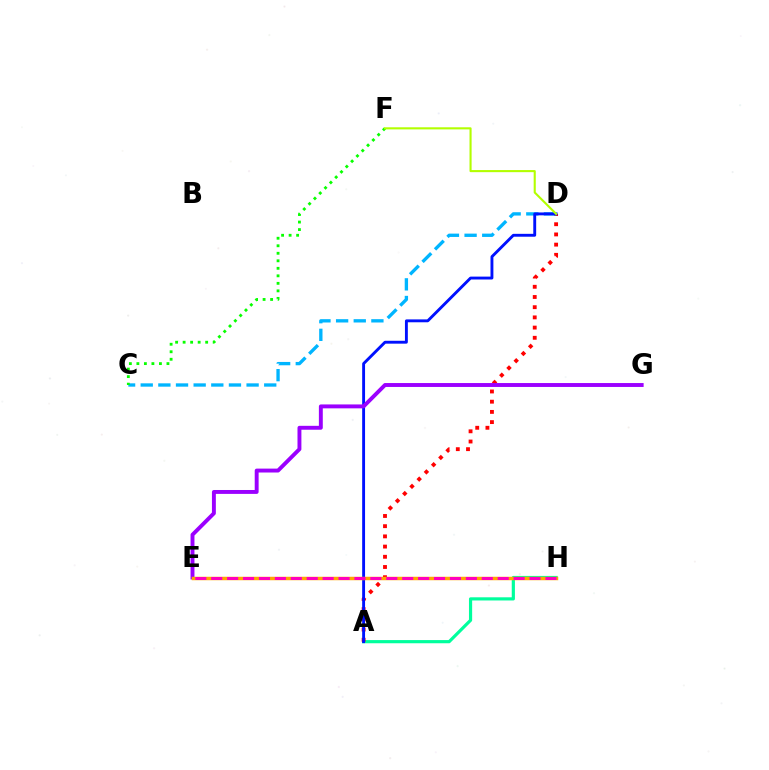{('A', 'H'): [{'color': '#00ff9d', 'line_style': 'solid', 'thickness': 2.29}], ('A', 'D'): [{'color': '#ff0000', 'line_style': 'dotted', 'thickness': 2.77}, {'color': '#0010ff', 'line_style': 'solid', 'thickness': 2.07}], ('C', 'D'): [{'color': '#00b5ff', 'line_style': 'dashed', 'thickness': 2.4}], ('C', 'F'): [{'color': '#08ff00', 'line_style': 'dotted', 'thickness': 2.04}], ('E', 'G'): [{'color': '#9b00ff', 'line_style': 'solid', 'thickness': 2.81}], ('E', 'H'): [{'color': '#ffa500', 'line_style': 'solid', 'thickness': 2.5}, {'color': '#ff00bd', 'line_style': 'dashed', 'thickness': 2.16}], ('D', 'F'): [{'color': '#b3ff00', 'line_style': 'solid', 'thickness': 1.51}]}